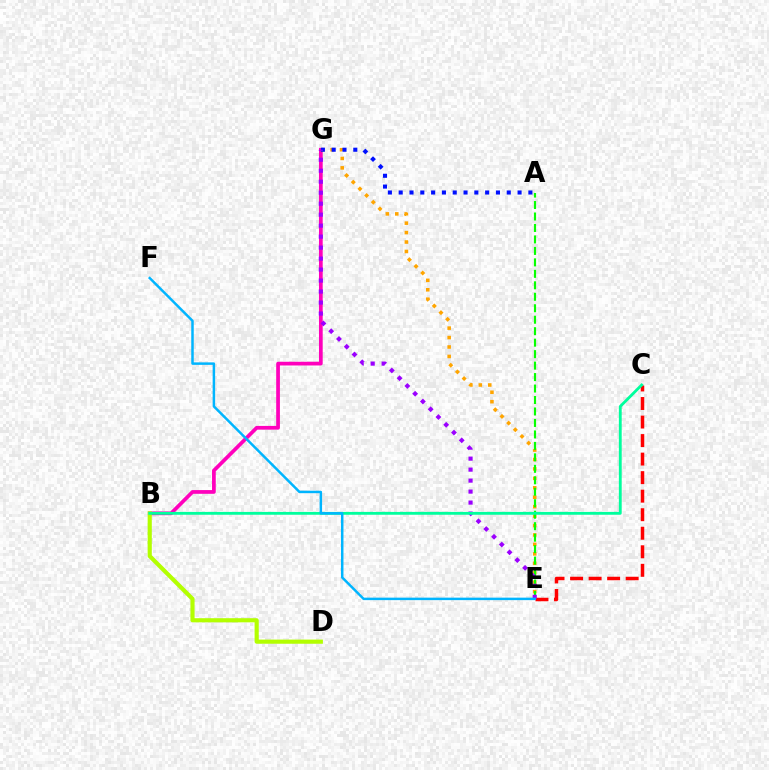{('B', 'G'): [{'color': '#ff00bd', 'line_style': 'solid', 'thickness': 2.68}], ('E', 'G'): [{'color': '#ffa500', 'line_style': 'dotted', 'thickness': 2.56}, {'color': '#9b00ff', 'line_style': 'dotted', 'thickness': 2.98}], ('B', 'D'): [{'color': '#b3ff00', 'line_style': 'solid', 'thickness': 2.99}], ('A', 'E'): [{'color': '#08ff00', 'line_style': 'dashed', 'thickness': 1.56}], ('A', 'G'): [{'color': '#0010ff', 'line_style': 'dotted', 'thickness': 2.94}], ('C', 'E'): [{'color': '#ff0000', 'line_style': 'dashed', 'thickness': 2.52}], ('B', 'C'): [{'color': '#00ff9d', 'line_style': 'solid', 'thickness': 2.04}], ('E', 'F'): [{'color': '#00b5ff', 'line_style': 'solid', 'thickness': 1.79}]}